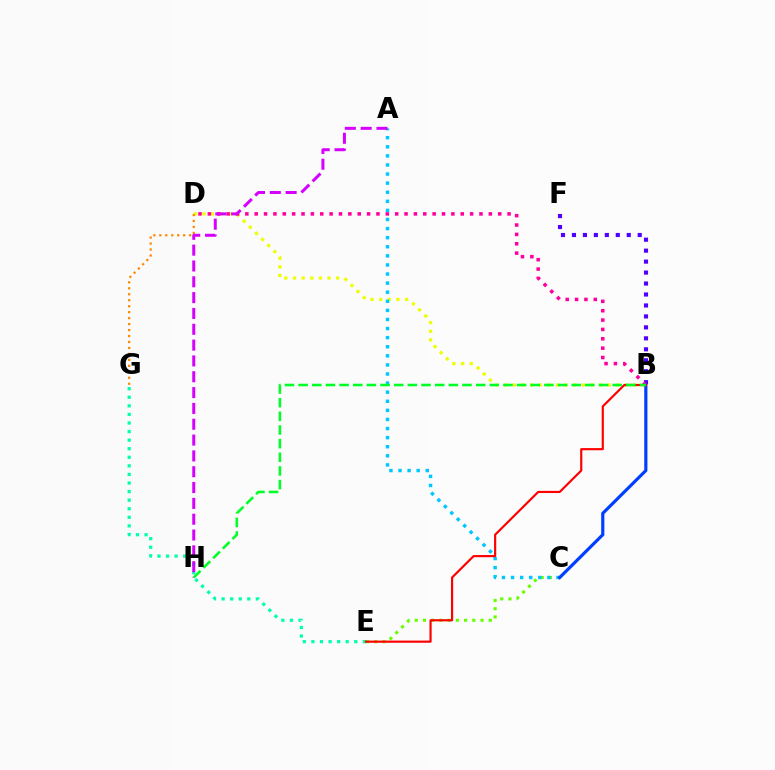{('B', 'D'): [{'color': '#eeff00', 'line_style': 'dotted', 'thickness': 2.35}, {'color': '#ff00a0', 'line_style': 'dotted', 'thickness': 2.54}], ('B', 'F'): [{'color': '#4f00ff', 'line_style': 'dotted', 'thickness': 2.98}], ('D', 'G'): [{'color': '#ff8800', 'line_style': 'dotted', 'thickness': 1.62}], ('C', 'E'): [{'color': '#66ff00', 'line_style': 'dotted', 'thickness': 2.23}], ('E', 'G'): [{'color': '#00ffaf', 'line_style': 'dotted', 'thickness': 2.33}], ('A', 'C'): [{'color': '#00c7ff', 'line_style': 'dotted', 'thickness': 2.47}], ('A', 'H'): [{'color': '#d600ff', 'line_style': 'dashed', 'thickness': 2.15}], ('B', 'C'): [{'color': '#003fff', 'line_style': 'solid', 'thickness': 2.29}], ('B', 'E'): [{'color': '#ff0000', 'line_style': 'solid', 'thickness': 1.56}], ('B', 'H'): [{'color': '#00ff27', 'line_style': 'dashed', 'thickness': 1.85}]}